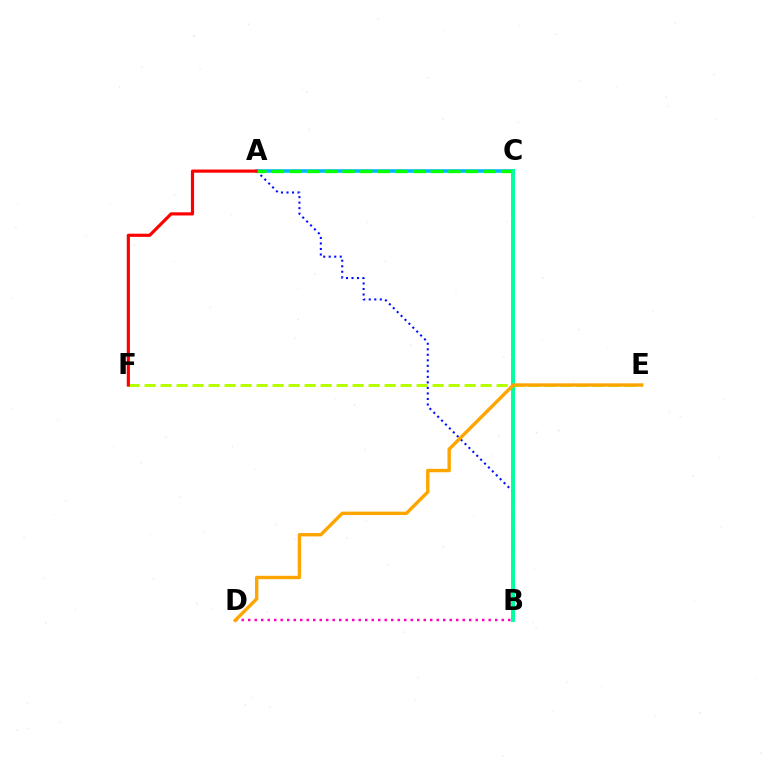{('A', 'B'): [{'color': '#0010ff', 'line_style': 'dotted', 'thickness': 1.5}], ('A', 'C'): [{'color': '#00b5ff', 'line_style': 'solid', 'thickness': 2.56}, {'color': '#08ff00', 'line_style': 'dashed', 'thickness': 2.4}], ('E', 'F'): [{'color': '#b3ff00', 'line_style': 'dashed', 'thickness': 2.17}], ('A', 'F'): [{'color': '#ff0000', 'line_style': 'solid', 'thickness': 2.28}], ('B', 'D'): [{'color': '#ff00bd', 'line_style': 'dotted', 'thickness': 1.77}], ('B', 'C'): [{'color': '#9b00ff', 'line_style': 'dashed', 'thickness': 1.65}, {'color': '#00ff9d', 'line_style': 'solid', 'thickness': 2.82}], ('D', 'E'): [{'color': '#ffa500', 'line_style': 'solid', 'thickness': 2.44}]}